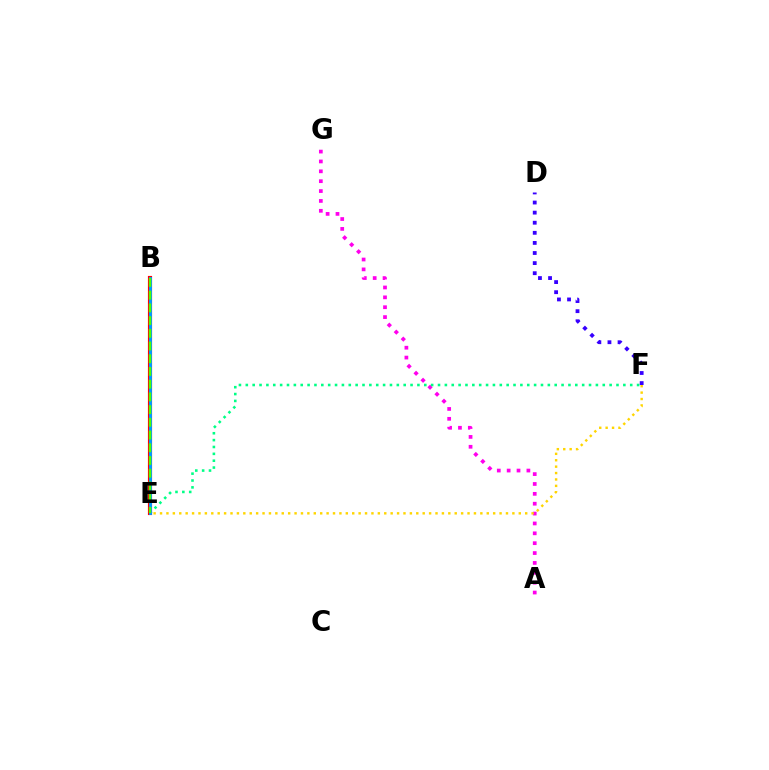{('A', 'G'): [{'color': '#ff00ed', 'line_style': 'dotted', 'thickness': 2.68}], ('E', 'F'): [{'color': '#00ff86', 'line_style': 'dotted', 'thickness': 1.87}, {'color': '#ffd500', 'line_style': 'dotted', 'thickness': 1.74}], ('B', 'E'): [{'color': '#ff0000', 'line_style': 'solid', 'thickness': 3.0}, {'color': '#009eff', 'line_style': 'solid', 'thickness': 2.08}, {'color': '#4fff00', 'line_style': 'dashed', 'thickness': 1.73}], ('D', 'F'): [{'color': '#3700ff', 'line_style': 'dotted', 'thickness': 2.74}]}